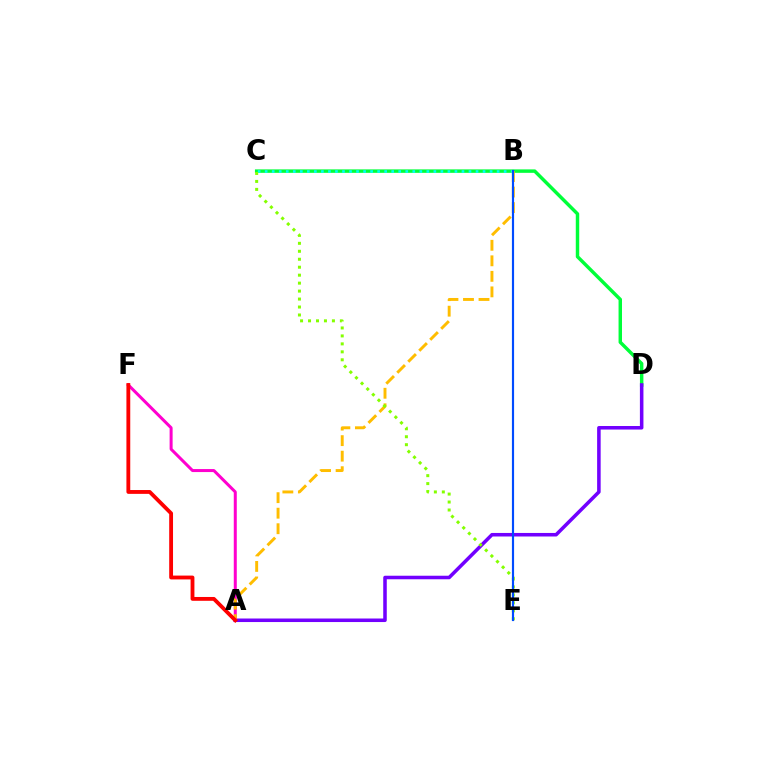{('A', 'F'): [{'color': '#ff00cf', 'line_style': 'solid', 'thickness': 2.17}, {'color': '#ff0000', 'line_style': 'solid', 'thickness': 2.76}], ('C', 'D'): [{'color': '#00ff39', 'line_style': 'solid', 'thickness': 2.48}], ('A', 'D'): [{'color': '#7200ff', 'line_style': 'solid', 'thickness': 2.55}], ('B', 'C'): [{'color': '#00fff6', 'line_style': 'dotted', 'thickness': 1.91}], ('A', 'B'): [{'color': '#ffbd00', 'line_style': 'dashed', 'thickness': 2.11}], ('C', 'E'): [{'color': '#84ff00', 'line_style': 'dotted', 'thickness': 2.16}], ('B', 'E'): [{'color': '#004bff', 'line_style': 'solid', 'thickness': 1.56}]}